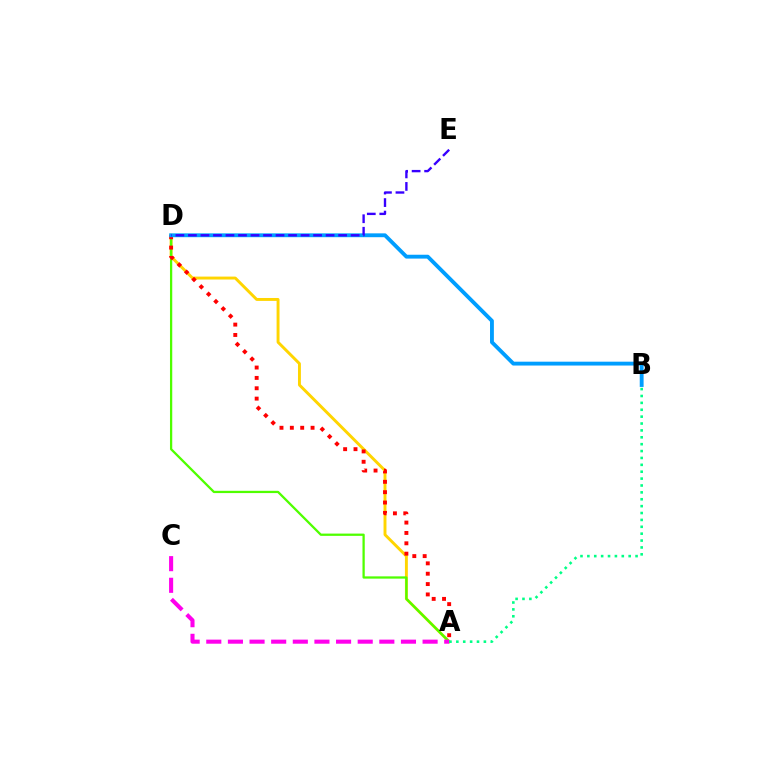{('A', 'D'): [{'color': '#ffd500', 'line_style': 'solid', 'thickness': 2.1}, {'color': '#4fff00', 'line_style': 'solid', 'thickness': 1.64}, {'color': '#ff0000', 'line_style': 'dotted', 'thickness': 2.81}], ('A', 'C'): [{'color': '#ff00ed', 'line_style': 'dashed', 'thickness': 2.94}], ('B', 'D'): [{'color': '#009eff', 'line_style': 'solid', 'thickness': 2.77}], ('A', 'B'): [{'color': '#00ff86', 'line_style': 'dotted', 'thickness': 1.87}], ('D', 'E'): [{'color': '#3700ff', 'line_style': 'dashed', 'thickness': 1.7}]}